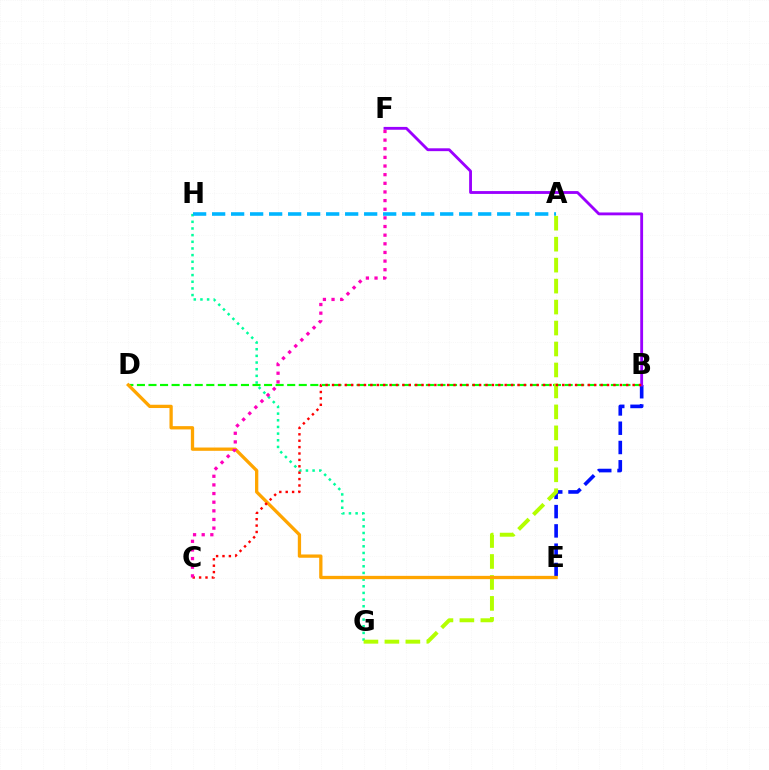{('G', 'H'): [{'color': '#00ff9d', 'line_style': 'dotted', 'thickness': 1.81}], ('B', 'E'): [{'color': '#0010ff', 'line_style': 'dashed', 'thickness': 2.62}], ('B', 'D'): [{'color': '#08ff00', 'line_style': 'dashed', 'thickness': 1.57}], ('A', 'H'): [{'color': '#00b5ff', 'line_style': 'dashed', 'thickness': 2.58}], ('B', 'F'): [{'color': '#9b00ff', 'line_style': 'solid', 'thickness': 2.05}], ('A', 'G'): [{'color': '#b3ff00', 'line_style': 'dashed', 'thickness': 2.85}], ('D', 'E'): [{'color': '#ffa500', 'line_style': 'solid', 'thickness': 2.37}], ('B', 'C'): [{'color': '#ff0000', 'line_style': 'dotted', 'thickness': 1.74}], ('C', 'F'): [{'color': '#ff00bd', 'line_style': 'dotted', 'thickness': 2.35}]}